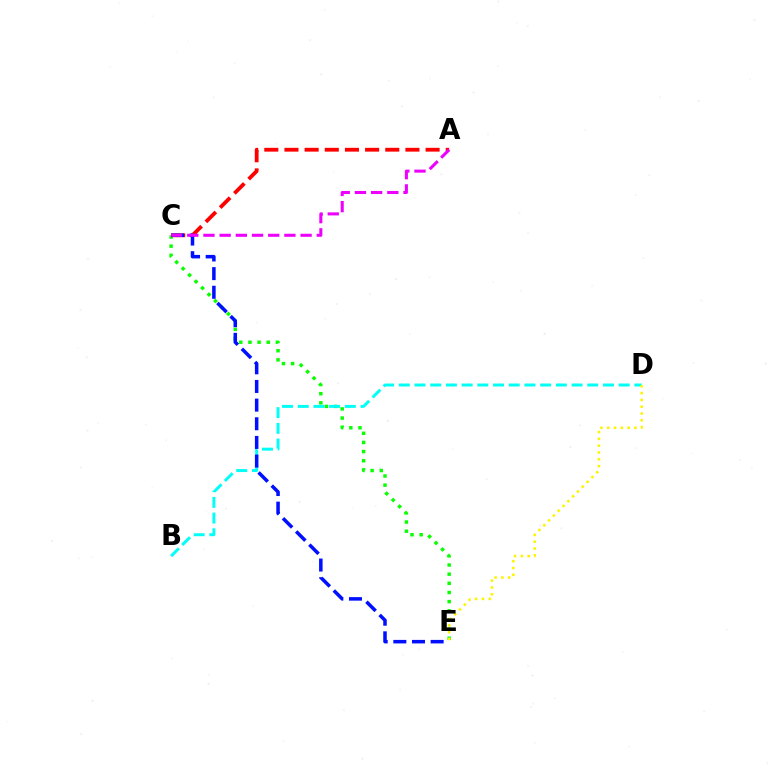{('C', 'E'): [{'color': '#08ff00', 'line_style': 'dotted', 'thickness': 2.49}, {'color': '#0010ff', 'line_style': 'dashed', 'thickness': 2.53}], ('B', 'D'): [{'color': '#00fff6', 'line_style': 'dashed', 'thickness': 2.13}], ('A', 'C'): [{'color': '#ff0000', 'line_style': 'dashed', 'thickness': 2.74}, {'color': '#ee00ff', 'line_style': 'dashed', 'thickness': 2.2}], ('D', 'E'): [{'color': '#fcf500', 'line_style': 'dotted', 'thickness': 1.85}]}